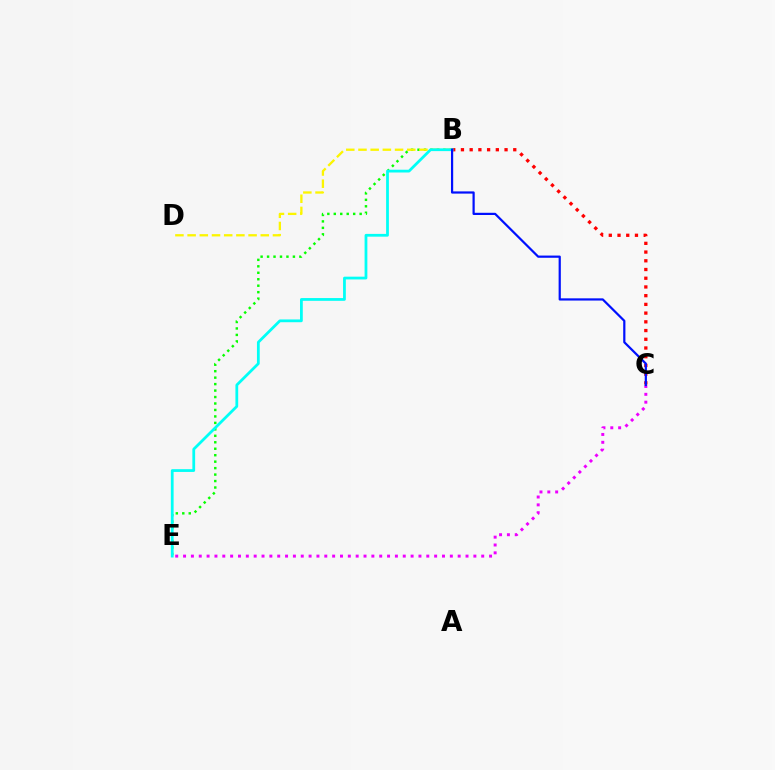{('B', 'C'): [{'color': '#ff0000', 'line_style': 'dotted', 'thickness': 2.37}, {'color': '#0010ff', 'line_style': 'solid', 'thickness': 1.59}], ('B', 'E'): [{'color': '#08ff00', 'line_style': 'dotted', 'thickness': 1.76}, {'color': '#00fff6', 'line_style': 'solid', 'thickness': 1.99}], ('B', 'D'): [{'color': '#fcf500', 'line_style': 'dashed', 'thickness': 1.66}], ('C', 'E'): [{'color': '#ee00ff', 'line_style': 'dotted', 'thickness': 2.13}]}